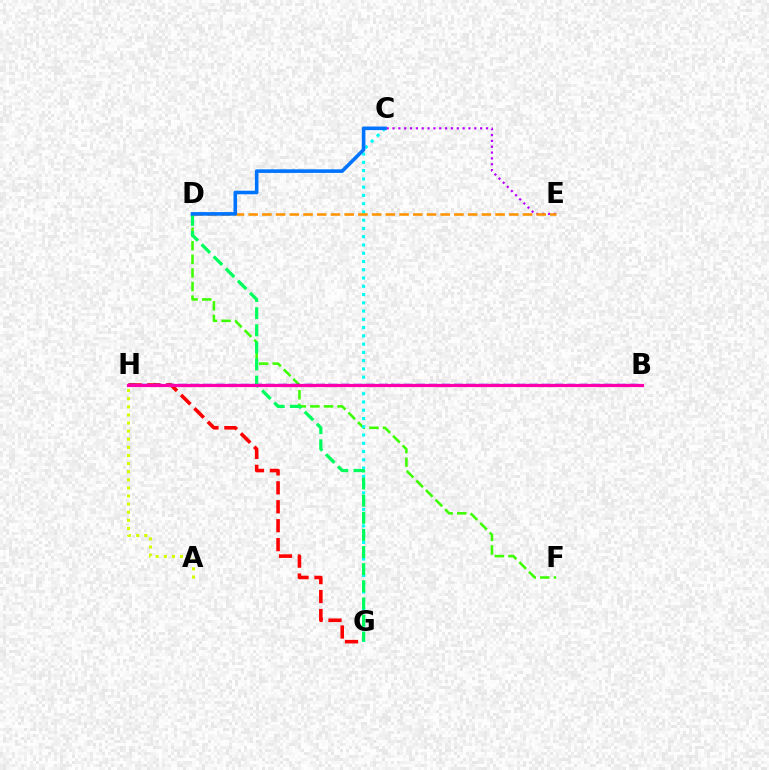{('D', 'F'): [{'color': '#3dff00', 'line_style': 'dashed', 'thickness': 1.84}], ('G', 'H'): [{'color': '#ff0000', 'line_style': 'dashed', 'thickness': 2.57}], ('C', 'E'): [{'color': '#b900ff', 'line_style': 'dotted', 'thickness': 1.59}], ('B', 'H'): [{'color': '#2500ff', 'line_style': 'dashed', 'thickness': 1.7}, {'color': '#ff00ac', 'line_style': 'solid', 'thickness': 2.32}], ('C', 'G'): [{'color': '#00fff6', 'line_style': 'dotted', 'thickness': 2.24}], ('D', 'G'): [{'color': '#00ff5c', 'line_style': 'dashed', 'thickness': 2.33}], ('D', 'E'): [{'color': '#ff9400', 'line_style': 'dashed', 'thickness': 1.86}], ('C', 'D'): [{'color': '#0074ff', 'line_style': 'solid', 'thickness': 2.59}], ('A', 'H'): [{'color': '#d1ff00', 'line_style': 'dotted', 'thickness': 2.2}]}